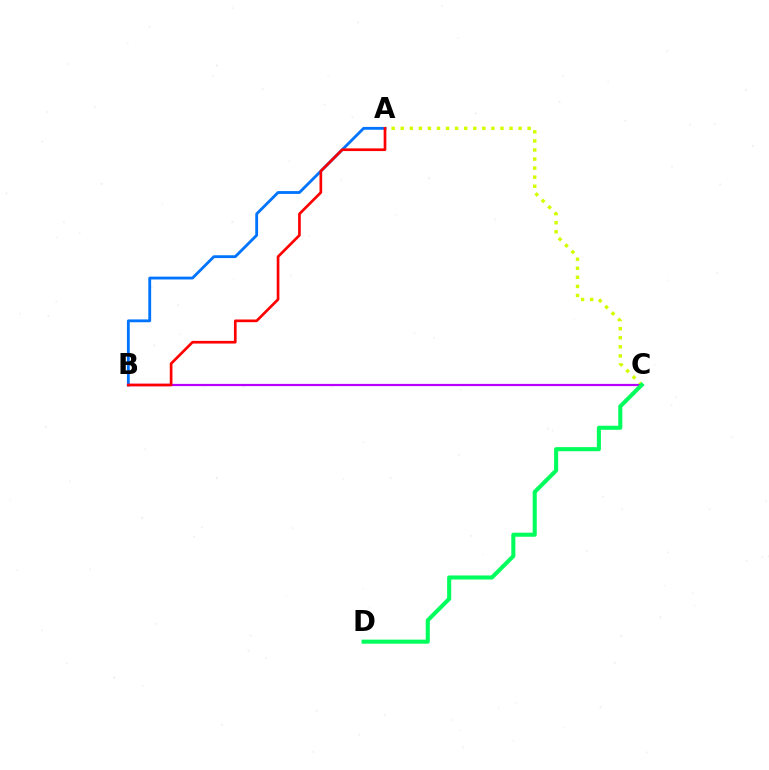{('A', 'B'): [{'color': '#0074ff', 'line_style': 'solid', 'thickness': 2.03}, {'color': '#ff0000', 'line_style': 'solid', 'thickness': 1.93}], ('A', 'C'): [{'color': '#d1ff00', 'line_style': 'dotted', 'thickness': 2.46}], ('B', 'C'): [{'color': '#b900ff', 'line_style': 'solid', 'thickness': 1.6}], ('C', 'D'): [{'color': '#00ff5c', 'line_style': 'solid', 'thickness': 2.93}]}